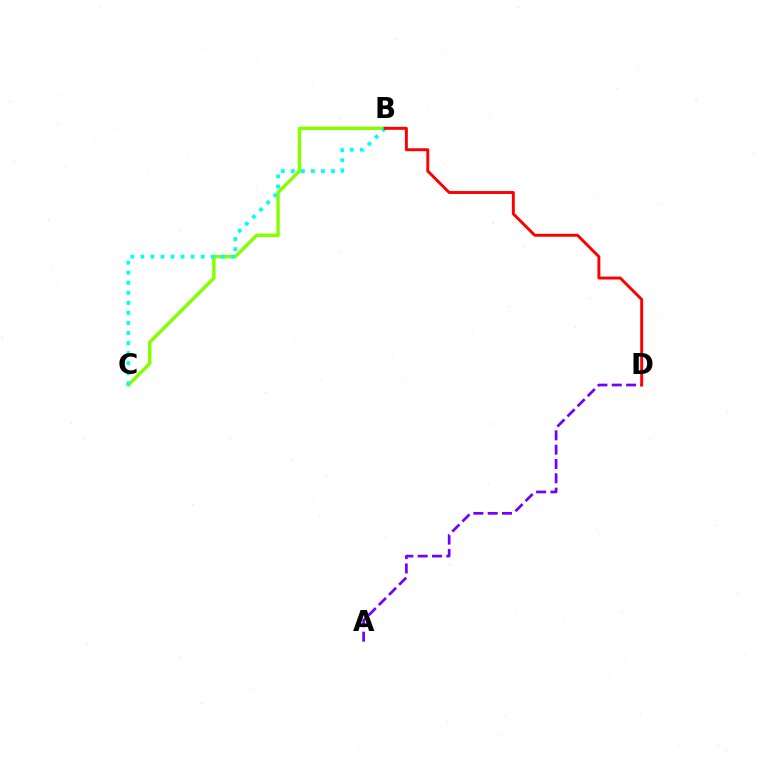{('B', 'C'): [{'color': '#84ff00', 'line_style': 'solid', 'thickness': 2.45}, {'color': '#00fff6', 'line_style': 'dotted', 'thickness': 2.73}], ('A', 'D'): [{'color': '#7200ff', 'line_style': 'dashed', 'thickness': 1.95}], ('B', 'D'): [{'color': '#ff0000', 'line_style': 'solid', 'thickness': 2.1}]}